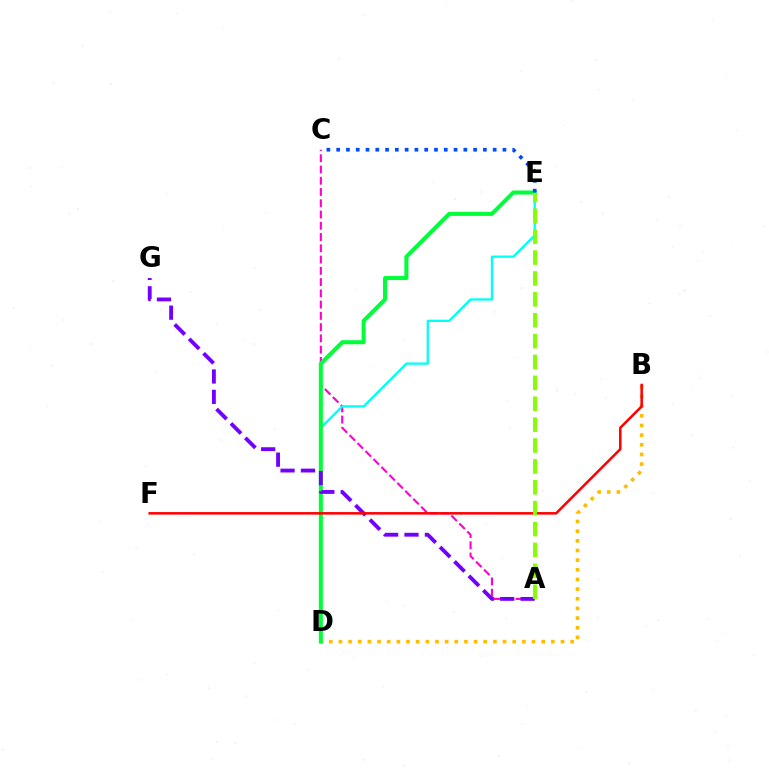{('B', 'D'): [{'color': '#ffbd00', 'line_style': 'dotted', 'thickness': 2.62}], ('A', 'C'): [{'color': '#ff00cf', 'line_style': 'dashed', 'thickness': 1.53}], ('D', 'E'): [{'color': '#00fff6', 'line_style': 'solid', 'thickness': 1.65}, {'color': '#00ff39', 'line_style': 'solid', 'thickness': 2.9}], ('A', 'G'): [{'color': '#7200ff', 'line_style': 'dashed', 'thickness': 2.77}], ('B', 'F'): [{'color': '#ff0000', 'line_style': 'solid', 'thickness': 1.82}], ('A', 'E'): [{'color': '#84ff00', 'line_style': 'dashed', 'thickness': 2.84}], ('C', 'E'): [{'color': '#004bff', 'line_style': 'dotted', 'thickness': 2.66}]}